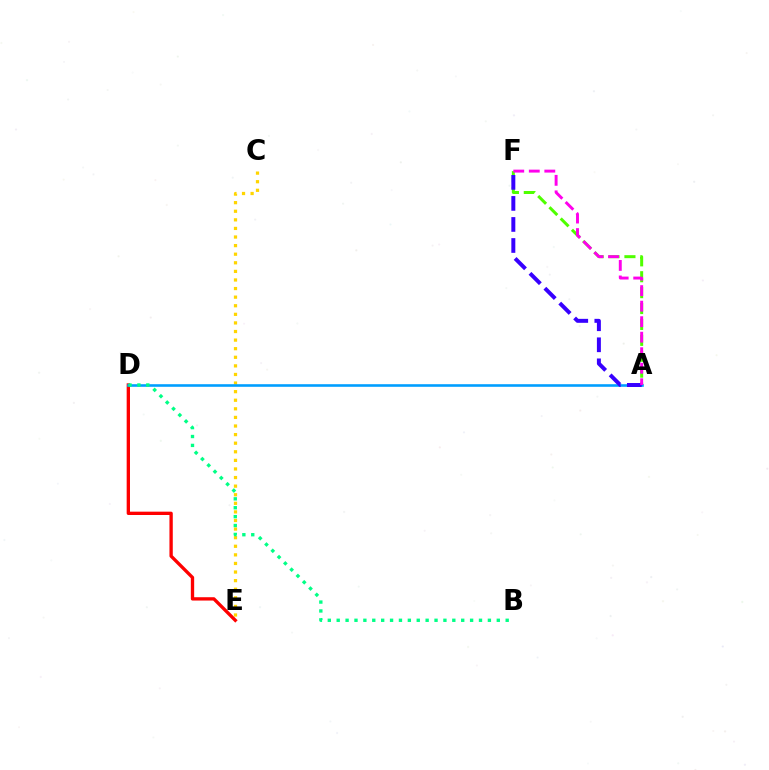{('A', 'F'): [{'color': '#4fff00', 'line_style': 'dashed', 'thickness': 2.16}, {'color': '#3700ff', 'line_style': 'dashed', 'thickness': 2.86}, {'color': '#ff00ed', 'line_style': 'dashed', 'thickness': 2.11}], ('D', 'E'): [{'color': '#ff0000', 'line_style': 'solid', 'thickness': 2.4}], ('C', 'E'): [{'color': '#ffd500', 'line_style': 'dotted', 'thickness': 2.33}], ('A', 'D'): [{'color': '#009eff', 'line_style': 'solid', 'thickness': 1.87}], ('B', 'D'): [{'color': '#00ff86', 'line_style': 'dotted', 'thickness': 2.42}]}